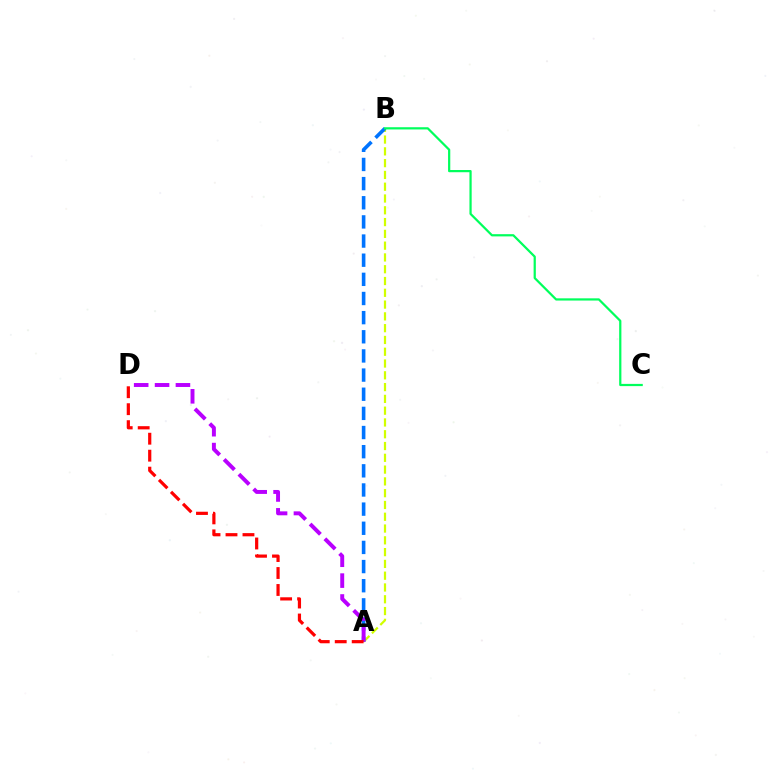{('A', 'B'): [{'color': '#d1ff00', 'line_style': 'dashed', 'thickness': 1.6}, {'color': '#0074ff', 'line_style': 'dashed', 'thickness': 2.6}], ('B', 'C'): [{'color': '#00ff5c', 'line_style': 'solid', 'thickness': 1.6}], ('A', 'D'): [{'color': '#b900ff', 'line_style': 'dashed', 'thickness': 2.84}, {'color': '#ff0000', 'line_style': 'dashed', 'thickness': 2.31}]}